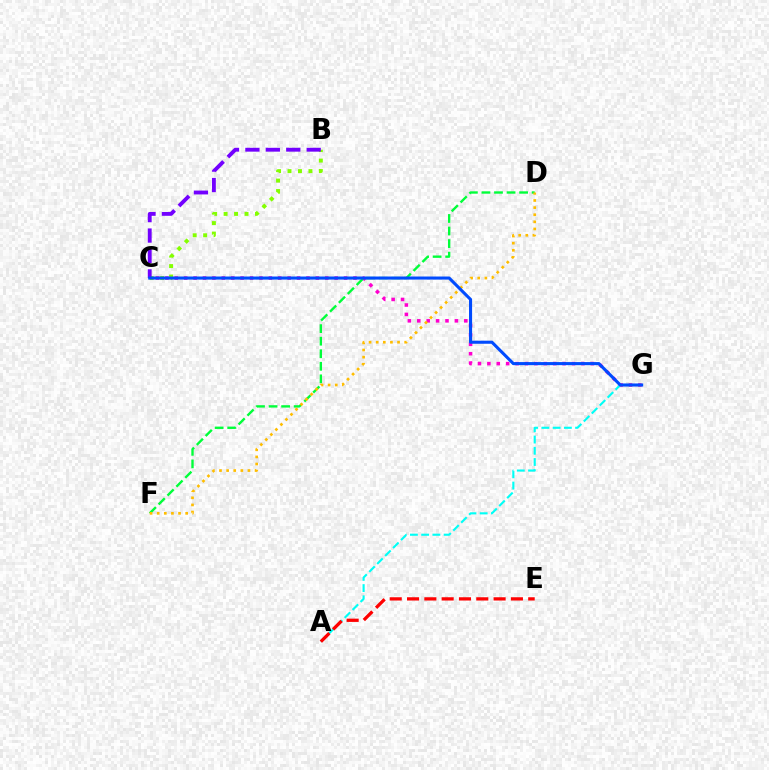{('C', 'G'): [{'color': '#ff00cf', 'line_style': 'dotted', 'thickness': 2.56}, {'color': '#004bff', 'line_style': 'solid', 'thickness': 2.22}], ('A', 'G'): [{'color': '#00fff6', 'line_style': 'dashed', 'thickness': 1.53}], ('D', 'F'): [{'color': '#00ff39', 'line_style': 'dashed', 'thickness': 1.71}, {'color': '#ffbd00', 'line_style': 'dotted', 'thickness': 1.93}], ('A', 'E'): [{'color': '#ff0000', 'line_style': 'dashed', 'thickness': 2.35}], ('B', 'C'): [{'color': '#84ff00', 'line_style': 'dotted', 'thickness': 2.84}, {'color': '#7200ff', 'line_style': 'dashed', 'thickness': 2.78}]}